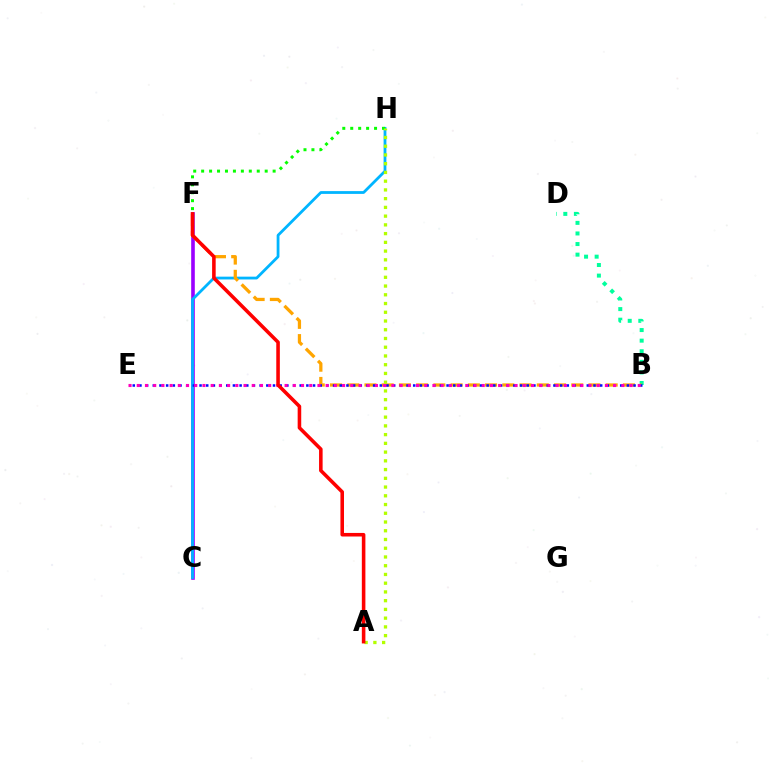{('B', 'D'): [{'color': '#00ff9d', 'line_style': 'dotted', 'thickness': 2.88}], ('C', 'F'): [{'color': '#9b00ff', 'line_style': 'solid', 'thickness': 2.6}], ('C', 'H'): [{'color': '#00b5ff', 'line_style': 'solid', 'thickness': 2.01}], ('B', 'F'): [{'color': '#ffa500', 'line_style': 'dashed', 'thickness': 2.34}], ('B', 'E'): [{'color': '#0010ff', 'line_style': 'dotted', 'thickness': 1.81}, {'color': '#ff00bd', 'line_style': 'dotted', 'thickness': 2.23}], ('F', 'H'): [{'color': '#08ff00', 'line_style': 'dotted', 'thickness': 2.16}], ('A', 'H'): [{'color': '#b3ff00', 'line_style': 'dotted', 'thickness': 2.37}], ('A', 'F'): [{'color': '#ff0000', 'line_style': 'solid', 'thickness': 2.57}]}